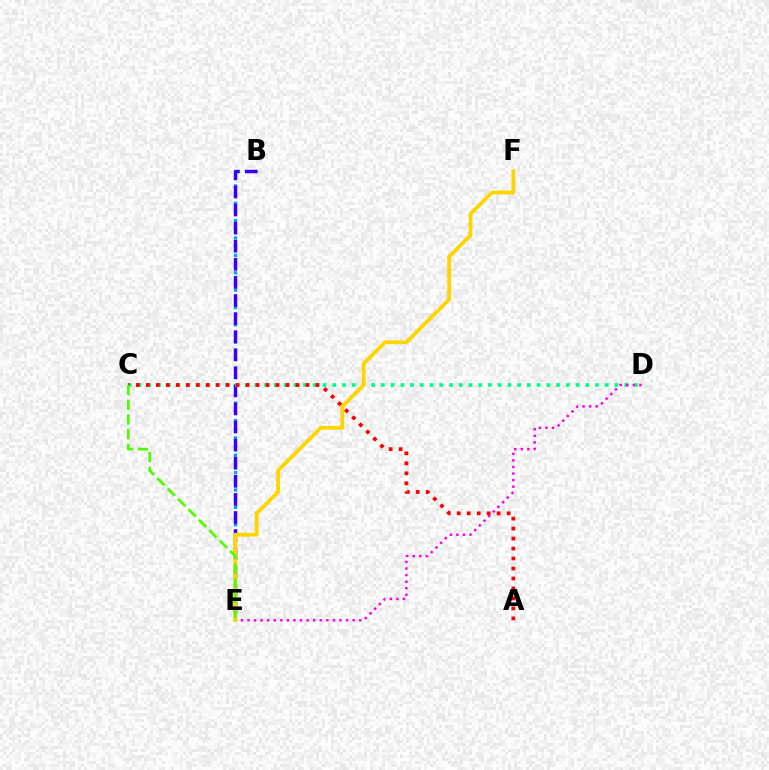{('B', 'E'): [{'color': '#009eff', 'line_style': 'dotted', 'thickness': 2.36}, {'color': '#3700ff', 'line_style': 'dashed', 'thickness': 2.46}], ('C', 'D'): [{'color': '#00ff86', 'line_style': 'dotted', 'thickness': 2.64}], ('D', 'E'): [{'color': '#ff00ed', 'line_style': 'dotted', 'thickness': 1.79}], ('A', 'C'): [{'color': '#ff0000', 'line_style': 'dotted', 'thickness': 2.71}], ('E', 'F'): [{'color': '#ffd500', 'line_style': 'solid', 'thickness': 2.72}], ('C', 'E'): [{'color': '#4fff00', 'line_style': 'dashed', 'thickness': 2.0}]}